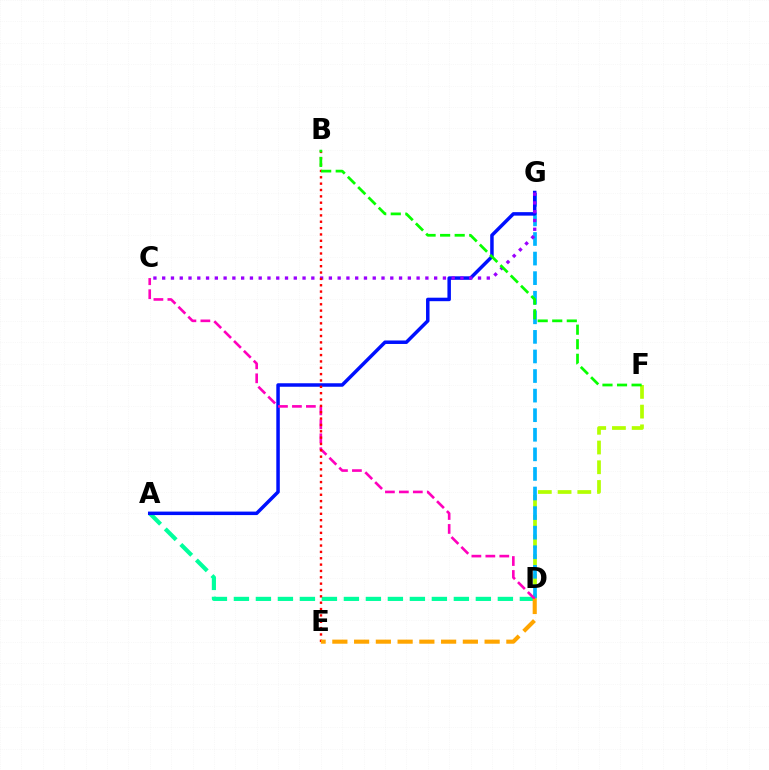{('D', 'F'): [{'color': '#b3ff00', 'line_style': 'dashed', 'thickness': 2.68}], ('A', 'D'): [{'color': '#00ff9d', 'line_style': 'dashed', 'thickness': 2.99}], ('D', 'G'): [{'color': '#00b5ff', 'line_style': 'dashed', 'thickness': 2.66}], ('A', 'G'): [{'color': '#0010ff', 'line_style': 'solid', 'thickness': 2.52}], ('C', 'G'): [{'color': '#9b00ff', 'line_style': 'dotted', 'thickness': 2.38}], ('C', 'D'): [{'color': '#ff00bd', 'line_style': 'dashed', 'thickness': 1.9}], ('B', 'E'): [{'color': '#ff0000', 'line_style': 'dotted', 'thickness': 1.73}], ('D', 'E'): [{'color': '#ffa500', 'line_style': 'dashed', 'thickness': 2.95}], ('B', 'F'): [{'color': '#08ff00', 'line_style': 'dashed', 'thickness': 1.98}]}